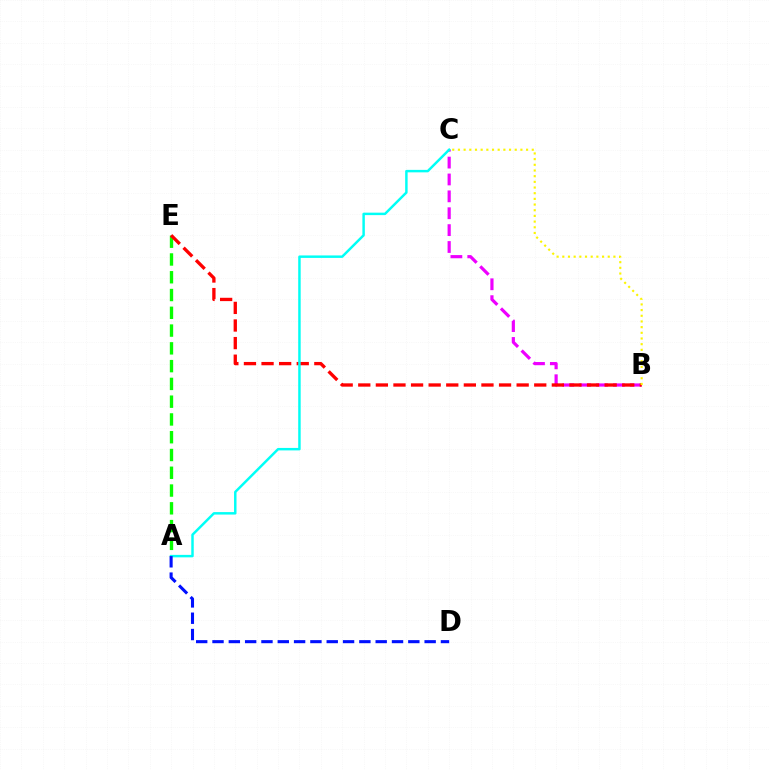{('A', 'E'): [{'color': '#08ff00', 'line_style': 'dashed', 'thickness': 2.41}], ('B', 'C'): [{'color': '#ee00ff', 'line_style': 'dashed', 'thickness': 2.29}, {'color': '#fcf500', 'line_style': 'dotted', 'thickness': 1.54}], ('B', 'E'): [{'color': '#ff0000', 'line_style': 'dashed', 'thickness': 2.39}], ('A', 'C'): [{'color': '#00fff6', 'line_style': 'solid', 'thickness': 1.78}], ('A', 'D'): [{'color': '#0010ff', 'line_style': 'dashed', 'thickness': 2.22}]}